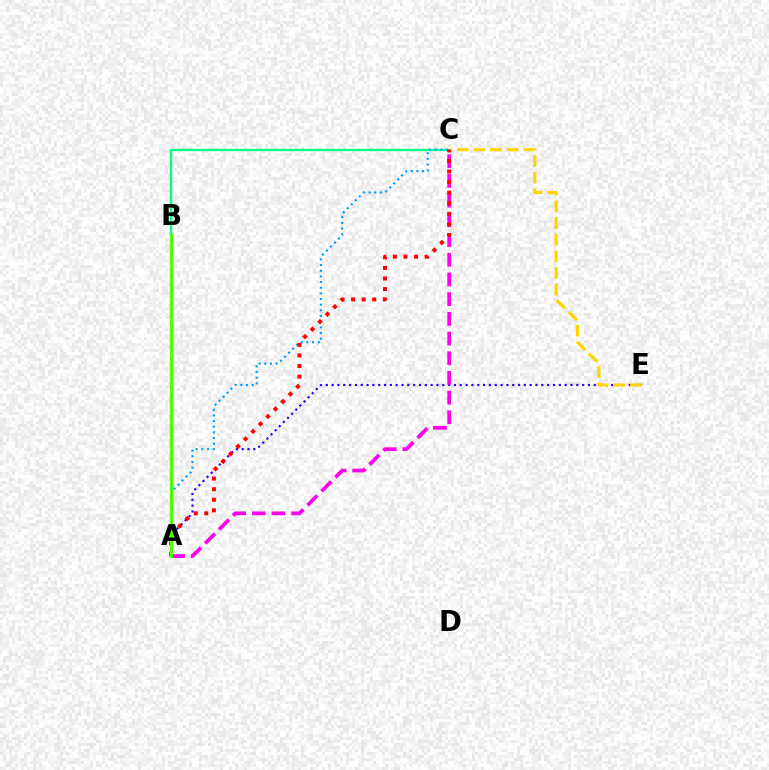{('B', 'C'): [{'color': '#00ff86', 'line_style': 'solid', 'thickness': 1.65}], ('A', 'C'): [{'color': '#009eff', 'line_style': 'dotted', 'thickness': 1.54}, {'color': '#ff00ed', 'line_style': 'dashed', 'thickness': 2.68}, {'color': '#ff0000', 'line_style': 'dotted', 'thickness': 2.87}], ('A', 'E'): [{'color': '#3700ff', 'line_style': 'dotted', 'thickness': 1.58}], ('C', 'E'): [{'color': '#ffd500', 'line_style': 'dashed', 'thickness': 2.26}], ('A', 'B'): [{'color': '#4fff00', 'line_style': 'solid', 'thickness': 2.32}]}